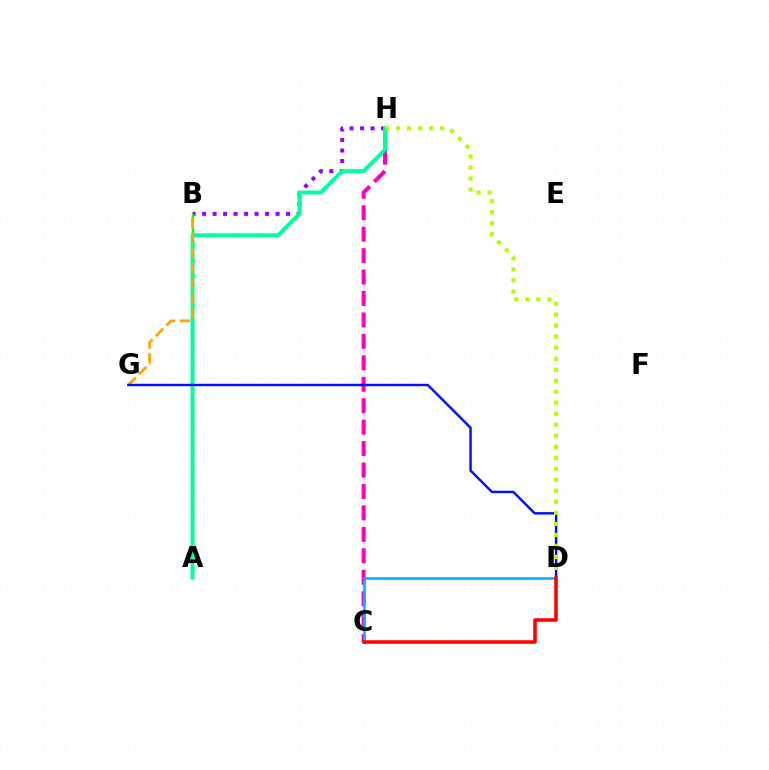{('B', 'H'): [{'color': '#9b00ff', 'line_style': 'dotted', 'thickness': 2.85}], ('C', 'H'): [{'color': '#ff00bd', 'line_style': 'dashed', 'thickness': 2.91}], ('A', 'B'): [{'color': '#08ff00', 'line_style': 'dashed', 'thickness': 1.77}], ('A', 'H'): [{'color': '#00ff9d', 'line_style': 'solid', 'thickness': 2.82}], ('B', 'G'): [{'color': '#ffa500', 'line_style': 'dashed', 'thickness': 2.05}], ('D', 'G'): [{'color': '#0010ff', 'line_style': 'solid', 'thickness': 1.76}], ('D', 'H'): [{'color': '#b3ff00', 'line_style': 'dotted', 'thickness': 2.99}], ('C', 'D'): [{'color': '#00b5ff', 'line_style': 'solid', 'thickness': 1.86}, {'color': '#ff0000', 'line_style': 'solid', 'thickness': 2.53}]}